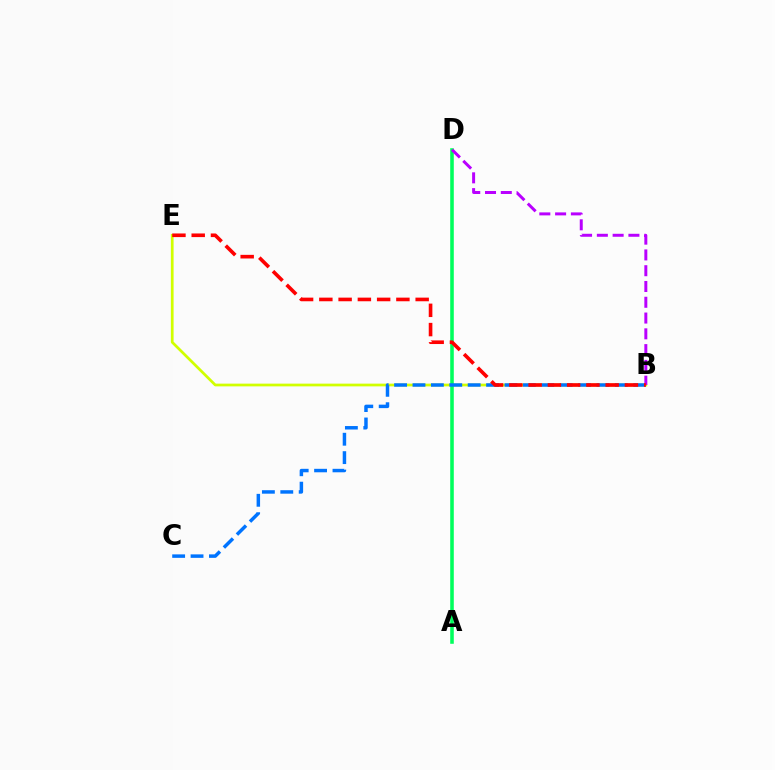{('B', 'E'): [{'color': '#d1ff00', 'line_style': 'solid', 'thickness': 1.96}, {'color': '#ff0000', 'line_style': 'dashed', 'thickness': 2.62}], ('A', 'D'): [{'color': '#00ff5c', 'line_style': 'solid', 'thickness': 2.57}], ('B', 'C'): [{'color': '#0074ff', 'line_style': 'dashed', 'thickness': 2.5}], ('B', 'D'): [{'color': '#b900ff', 'line_style': 'dashed', 'thickness': 2.14}]}